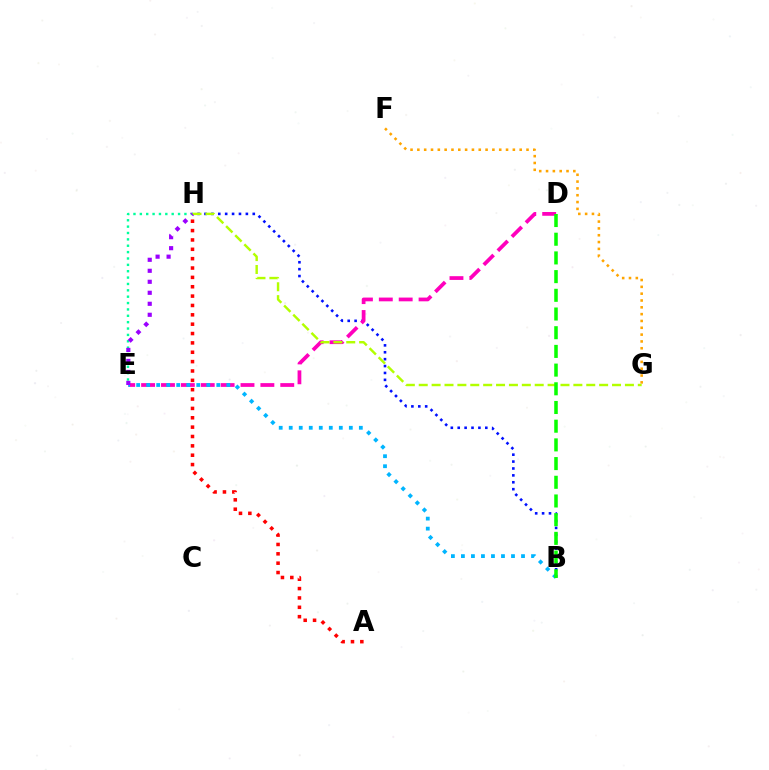{('B', 'H'): [{'color': '#0010ff', 'line_style': 'dotted', 'thickness': 1.87}], ('E', 'H'): [{'color': '#00ff9d', 'line_style': 'dotted', 'thickness': 1.73}, {'color': '#9b00ff', 'line_style': 'dotted', 'thickness': 2.99}], ('D', 'E'): [{'color': '#ff00bd', 'line_style': 'dashed', 'thickness': 2.7}], ('G', 'H'): [{'color': '#b3ff00', 'line_style': 'dashed', 'thickness': 1.75}], ('B', 'E'): [{'color': '#00b5ff', 'line_style': 'dotted', 'thickness': 2.72}], ('A', 'H'): [{'color': '#ff0000', 'line_style': 'dotted', 'thickness': 2.54}], ('F', 'G'): [{'color': '#ffa500', 'line_style': 'dotted', 'thickness': 1.85}], ('B', 'D'): [{'color': '#08ff00', 'line_style': 'dashed', 'thickness': 2.54}]}